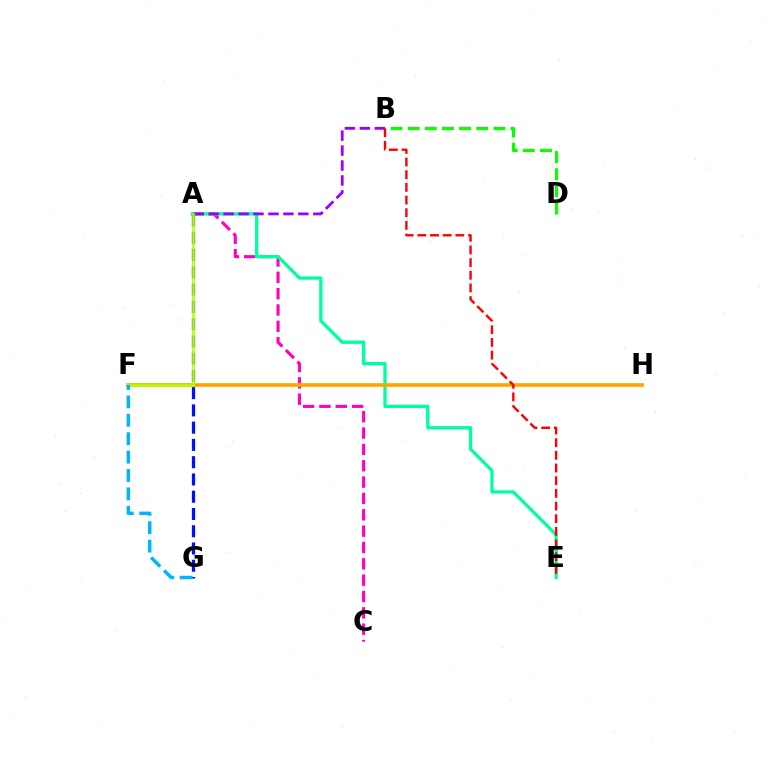{('A', 'C'): [{'color': '#ff00bd', 'line_style': 'dashed', 'thickness': 2.22}], ('B', 'D'): [{'color': '#08ff00', 'line_style': 'dashed', 'thickness': 2.33}], ('A', 'E'): [{'color': '#00ff9d', 'line_style': 'solid', 'thickness': 2.36}], ('F', 'H'): [{'color': '#ffa500', 'line_style': 'solid', 'thickness': 2.63}], ('A', 'G'): [{'color': '#0010ff', 'line_style': 'dashed', 'thickness': 2.35}], ('A', 'B'): [{'color': '#9b00ff', 'line_style': 'dashed', 'thickness': 2.03}], ('B', 'E'): [{'color': '#ff0000', 'line_style': 'dashed', 'thickness': 1.72}], ('A', 'F'): [{'color': '#b3ff00', 'line_style': 'solid', 'thickness': 1.86}], ('F', 'G'): [{'color': '#00b5ff', 'line_style': 'dashed', 'thickness': 2.5}]}